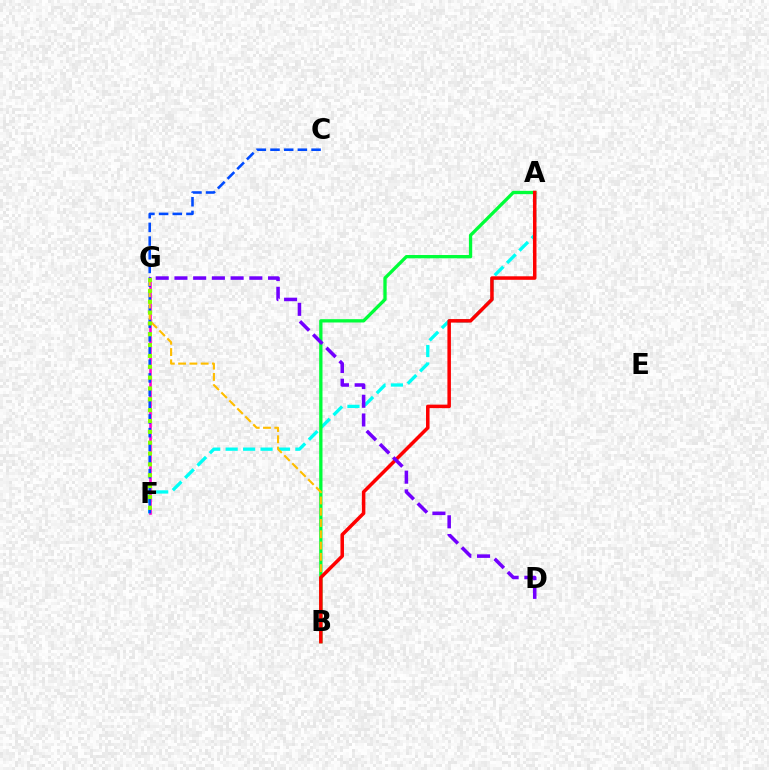{('A', 'F'): [{'color': '#00fff6', 'line_style': 'dashed', 'thickness': 2.37}], ('F', 'G'): [{'color': '#ff00cf', 'line_style': 'solid', 'thickness': 1.88}, {'color': '#84ff00', 'line_style': 'dotted', 'thickness': 2.95}], ('C', 'F'): [{'color': '#004bff', 'line_style': 'dashed', 'thickness': 1.86}], ('A', 'B'): [{'color': '#00ff39', 'line_style': 'solid', 'thickness': 2.38}, {'color': '#ff0000', 'line_style': 'solid', 'thickness': 2.53}], ('B', 'G'): [{'color': '#ffbd00', 'line_style': 'dashed', 'thickness': 1.53}], ('D', 'G'): [{'color': '#7200ff', 'line_style': 'dashed', 'thickness': 2.54}]}